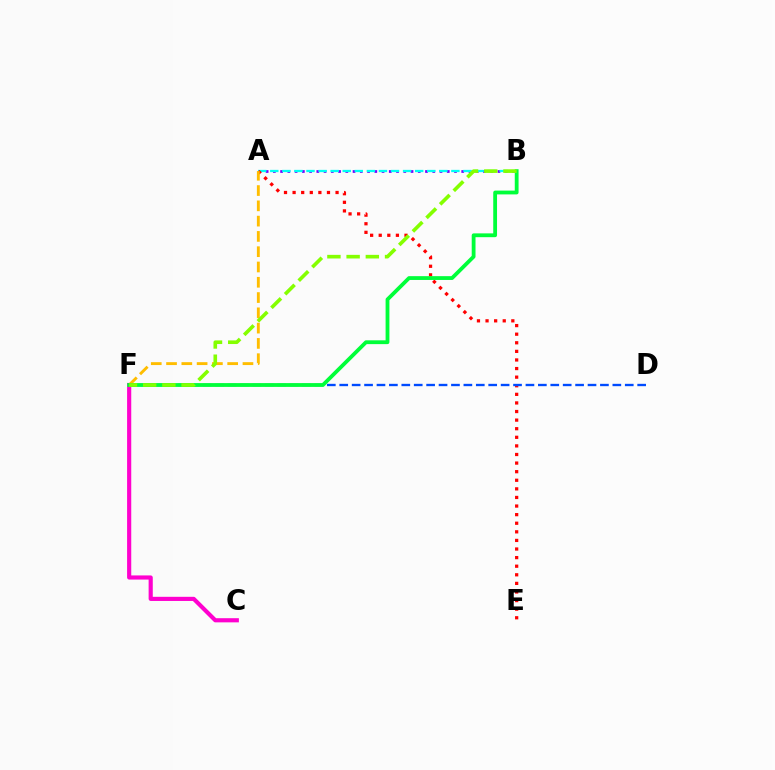{('A', 'B'): [{'color': '#7200ff', 'line_style': 'dotted', 'thickness': 1.97}, {'color': '#00fff6', 'line_style': 'dashed', 'thickness': 1.64}], ('A', 'E'): [{'color': '#ff0000', 'line_style': 'dotted', 'thickness': 2.33}], ('C', 'F'): [{'color': '#ff00cf', 'line_style': 'solid', 'thickness': 2.99}], ('D', 'F'): [{'color': '#004bff', 'line_style': 'dashed', 'thickness': 1.69}], ('A', 'F'): [{'color': '#ffbd00', 'line_style': 'dashed', 'thickness': 2.08}], ('B', 'F'): [{'color': '#00ff39', 'line_style': 'solid', 'thickness': 2.74}, {'color': '#84ff00', 'line_style': 'dashed', 'thickness': 2.61}]}